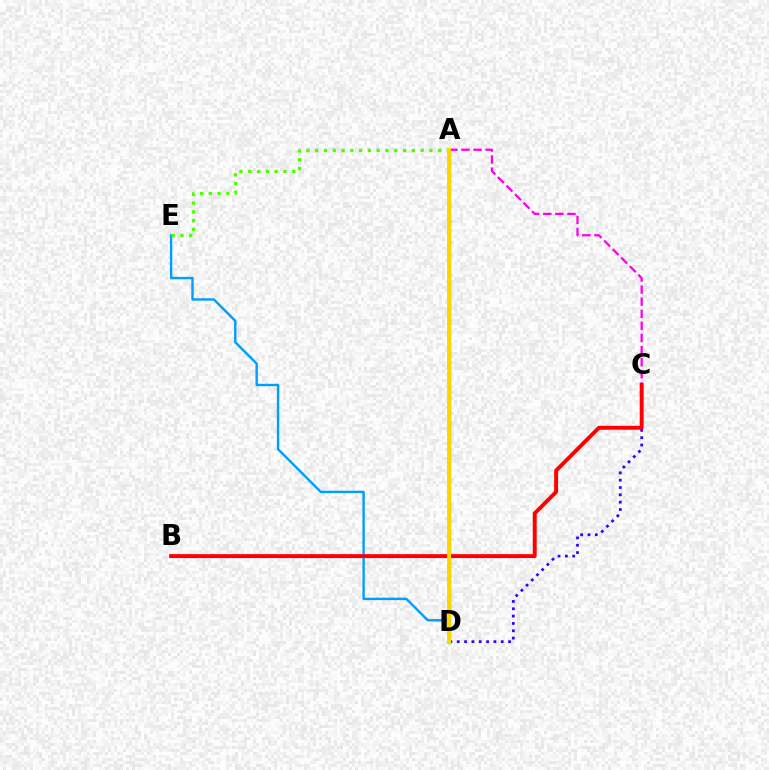{('A', 'C'): [{'color': '#ff00ed', 'line_style': 'dashed', 'thickness': 1.64}], ('C', 'D'): [{'color': '#3700ff', 'line_style': 'dotted', 'thickness': 1.99}], ('D', 'E'): [{'color': '#009eff', 'line_style': 'solid', 'thickness': 1.72}], ('A', 'D'): [{'color': '#00ff86', 'line_style': 'solid', 'thickness': 2.5}, {'color': '#ffd500', 'line_style': 'solid', 'thickness': 2.81}], ('A', 'E'): [{'color': '#4fff00', 'line_style': 'dotted', 'thickness': 2.39}], ('B', 'C'): [{'color': '#ff0000', 'line_style': 'solid', 'thickness': 2.81}]}